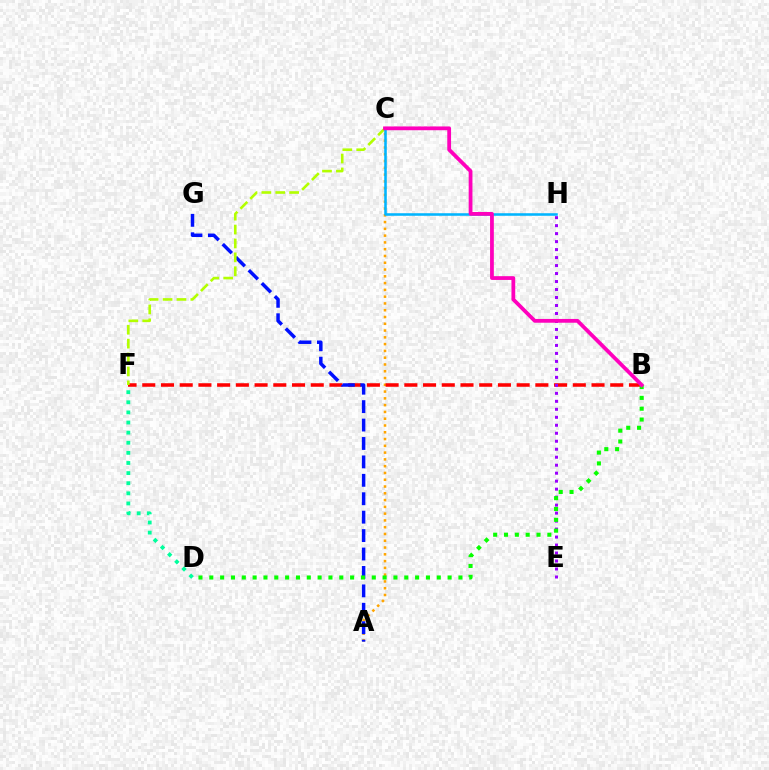{('A', 'C'): [{'color': '#ffa500', 'line_style': 'dotted', 'thickness': 1.84}], ('B', 'F'): [{'color': '#ff0000', 'line_style': 'dashed', 'thickness': 2.54}], ('A', 'G'): [{'color': '#0010ff', 'line_style': 'dashed', 'thickness': 2.5}], ('C', 'F'): [{'color': '#b3ff00', 'line_style': 'dashed', 'thickness': 1.89}], ('E', 'H'): [{'color': '#9b00ff', 'line_style': 'dotted', 'thickness': 2.17}], ('C', 'H'): [{'color': '#00b5ff', 'line_style': 'solid', 'thickness': 1.84}], ('D', 'F'): [{'color': '#00ff9d', 'line_style': 'dotted', 'thickness': 2.75}], ('B', 'D'): [{'color': '#08ff00', 'line_style': 'dotted', 'thickness': 2.94}], ('B', 'C'): [{'color': '#ff00bd', 'line_style': 'solid', 'thickness': 2.72}]}